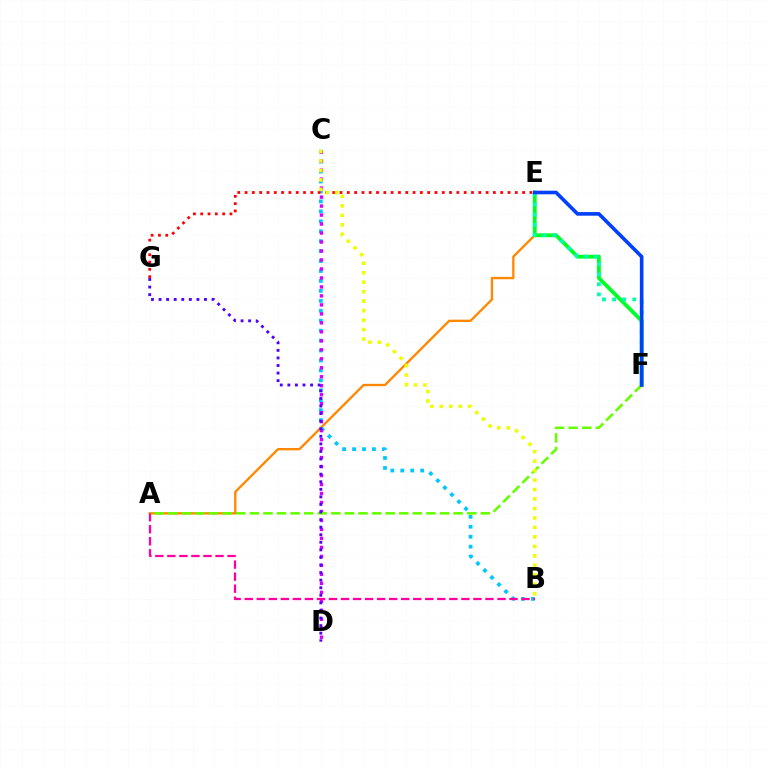{('A', 'E'): [{'color': '#ff8800', 'line_style': 'solid', 'thickness': 1.68}], ('B', 'C'): [{'color': '#00c7ff', 'line_style': 'dotted', 'thickness': 2.7}, {'color': '#eeff00', 'line_style': 'dotted', 'thickness': 2.57}], ('C', 'D'): [{'color': '#d600ff', 'line_style': 'dotted', 'thickness': 2.44}], ('A', 'B'): [{'color': '#ff00a0', 'line_style': 'dashed', 'thickness': 1.64}], ('E', 'G'): [{'color': '#ff0000', 'line_style': 'dotted', 'thickness': 1.98}], ('E', 'F'): [{'color': '#00ff27', 'line_style': 'solid', 'thickness': 2.75}, {'color': '#00ffaf', 'line_style': 'dotted', 'thickness': 2.75}, {'color': '#003fff', 'line_style': 'solid', 'thickness': 2.6}], ('A', 'F'): [{'color': '#66ff00', 'line_style': 'dashed', 'thickness': 1.85}], ('D', 'G'): [{'color': '#4f00ff', 'line_style': 'dotted', 'thickness': 2.06}]}